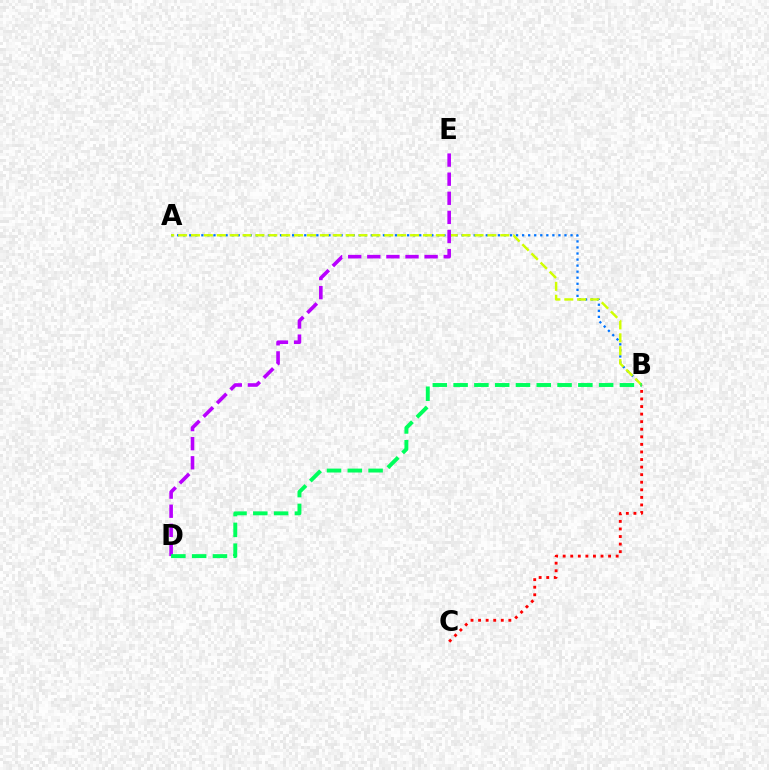{('A', 'B'): [{'color': '#0074ff', 'line_style': 'dotted', 'thickness': 1.64}, {'color': '#d1ff00', 'line_style': 'dashed', 'thickness': 1.75}], ('B', 'C'): [{'color': '#ff0000', 'line_style': 'dotted', 'thickness': 2.06}], ('D', 'E'): [{'color': '#b900ff', 'line_style': 'dashed', 'thickness': 2.6}], ('B', 'D'): [{'color': '#00ff5c', 'line_style': 'dashed', 'thickness': 2.82}]}